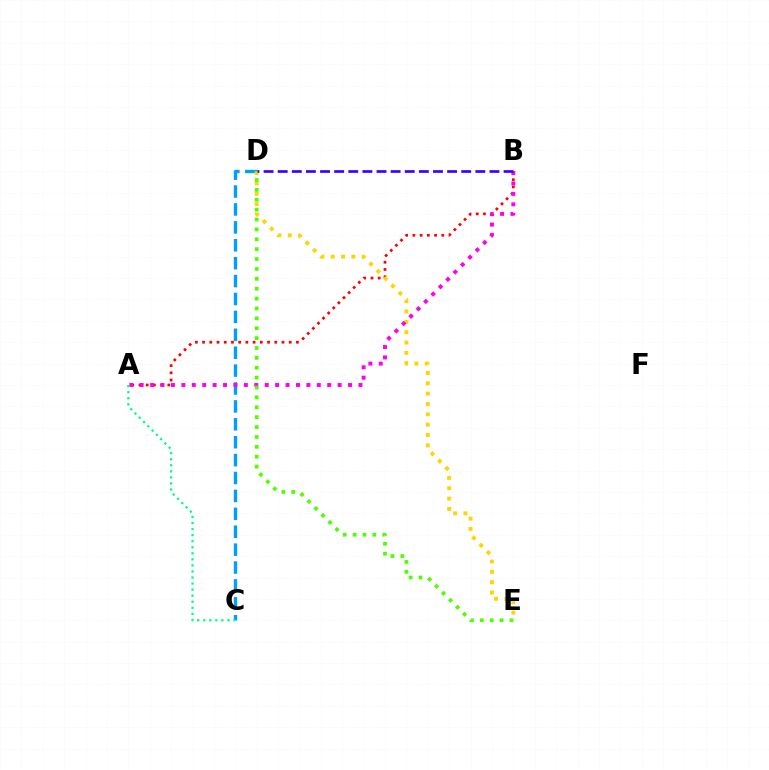{('C', 'D'): [{'color': '#009eff', 'line_style': 'dashed', 'thickness': 2.43}], ('A', 'B'): [{'color': '#ff0000', 'line_style': 'dotted', 'thickness': 1.96}, {'color': '#ff00ed', 'line_style': 'dotted', 'thickness': 2.83}], ('D', 'E'): [{'color': '#ffd500', 'line_style': 'dotted', 'thickness': 2.81}, {'color': '#4fff00', 'line_style': 'dotted', 'thickness': 2.68}], ('A', 'C'): [{'color': '#00ff86', 'line_style': 'dotted', 'thickness': 1.64}], ('B', 'D'): [{'color': '#3700ff', 'line_style': 'dashed', 'thickness': 1.92}]}